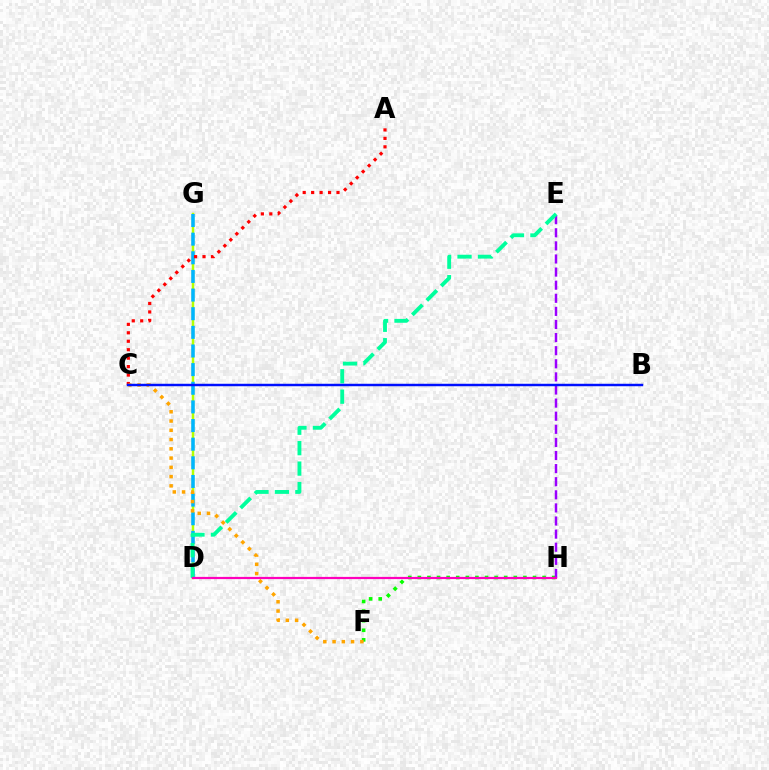{('F', 'H'): [{'color': '#08ff00', 'line_style': 'dotted', 'thickness': 2.61}], ('E', 'H'): [{'color': '#9b00ff', 'line_style': 'dashed', 'thickness': 1.78}], ('D', 'G'): [{'color': '#b3ff00', 'line_style': 'solid', 'thickness': 1.78}, {'color': '#00b5ff', 'line_style': 'dashed', 'thickness': 2.53}], ('A', 'C'): [{'color': '#ff0000', 'line_style': 'dotted', 'thickness': 2.3}], ('D', 'E'): [{'color': '#00ff9d', 'line_style': 'dashed', 'thickness': 2.78}], ('C', 'F'): [{'color': '#ffa500', 'line_style': 'dotted', 'thickness': 2.52}], ('D', 'H'): [{'color': '#ff00bd', 'line_style': 'solid', 'thickness': 1.59}], ('B', 'C'): [{'color': '#0010ff', 'line_style': 'solid', 'thickness': 1.77}]}